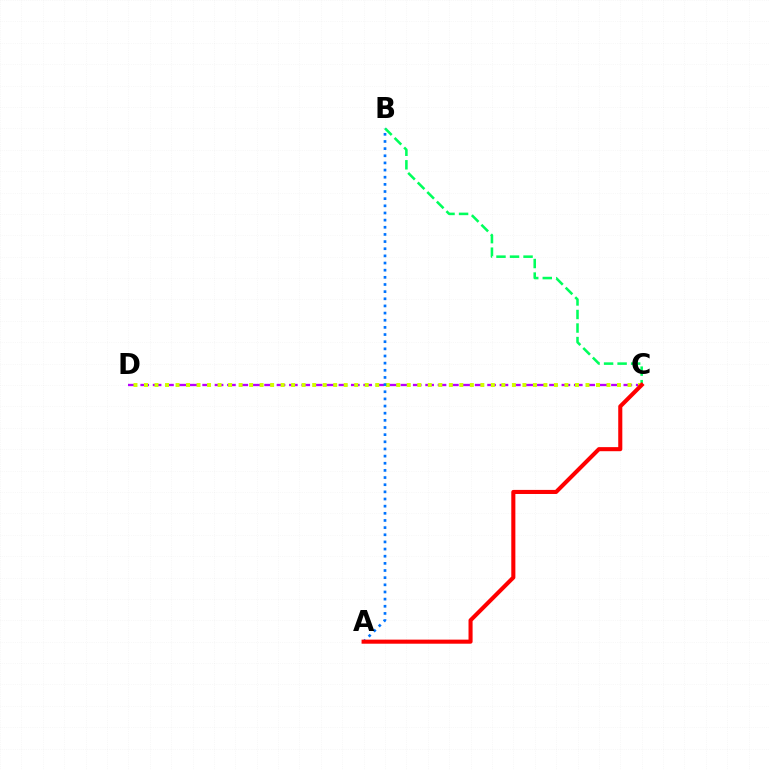{('B', 'C'): [{'color': '#00ff5c', 'line_style': 'dashed', 'thickness': 1.84}], ('C', 'D'): [{'color': '#b900ff', 'line_style': 'dashed', 'thickness': 1.68}, {'color': '#d1ff00', 'line_style': 'dotted', 'thickness': 2.86}], ('A', 'B'): [{'color': '#0074ff', 'line_style': 'dotted', 'thickness': 1.94}], ('A', 'C'): [{'color': '#ff0000', 'line_style': 'solid', 'thickness': 2.94}]}